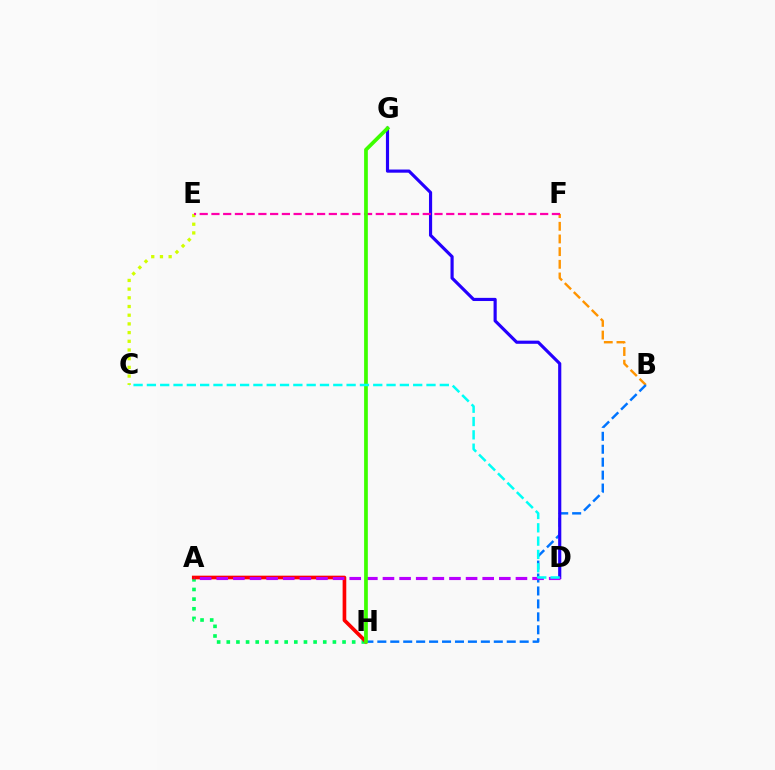{('A', 'H'): [{'color': '#00ff5c', 'line_style': 'dotted', 'thickness': 2.62}, {'color': '#ff0000', 'line_style': 'solid', 'thickness': 2.63}], ('B', 'F'): [{'color': '#ff9400', 'line_style': 'dashed', 'thickness': 1.72}], ('B', 'H'): [{'color': '#0074ff', 'line_style': 'dashed', 'thickness': 1.76}], ('C', 'E'): [{'color': '#d1ff00', 'line_style': 'dotted', 'thickness': 2.36}], ('D', 'G'): [{'color': '#2500ff', 'line_style': 'solid', 'thickness': 2.27}], ('E', 'F'): [{'color': '#ff00ac', 'line_style': 'dashed', 'thickness': 1.59}], ('A', 'D'): [{'color': '#b900ff', 'line_style': 'dashed', 'thickness': 2.26}], ('G', 'H'): [{'color': '#3dff00', 'line_style': 'solid', 'thickness': 2.68}], ('C', 'D'): [{'color': '#00fff6', 'line_style': 'dashed', 'thickness': 1.81}]}